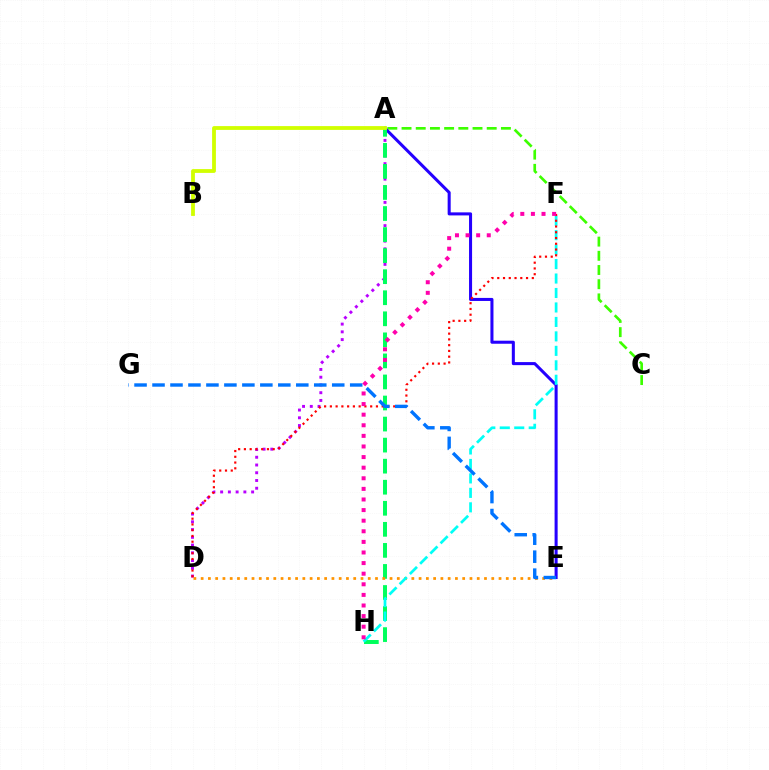{('A', 'C'): [{'color': '#3dff00', 'line_style': 'dashed', 'thickness': 1.93}], ('A', 'E'): [{'color': '#2500ff', 'line_style': 'solid', 'thickness': 2.19}], ('A', 'D'): [{'color': '#b900ff', 'line_style': 'dotted', 'thickness': 2.1}], ('A', 'H'): [{'color': '#00ff5c', 'line_style': 'dashed', 'thickness': 2.86}], ('D', 'E'): [{'color': '#ff9400', 'line_style': 'dotted', 'thickness': 1.97}], ('F', 'H'): [{'color': '#00fff6', 'line_style': 'dashed', 'thickness': 1.97}, {'color': '#ff00ac', 'line_style': 'dotted', 'thickness': 2.88}], ('A', 'B'): [{'color': '#d1ff00', 'line_style': 'solid', 'thickness': 2.74}], ('D', 'F'): [{'color': '#ff0000', 'line_style': 'dotted', 'thickness': 1.56}], ('E', 'G'): [{'color': '#0074ff', 'line_style': 'dashed', 'thickness': 2.44}]}